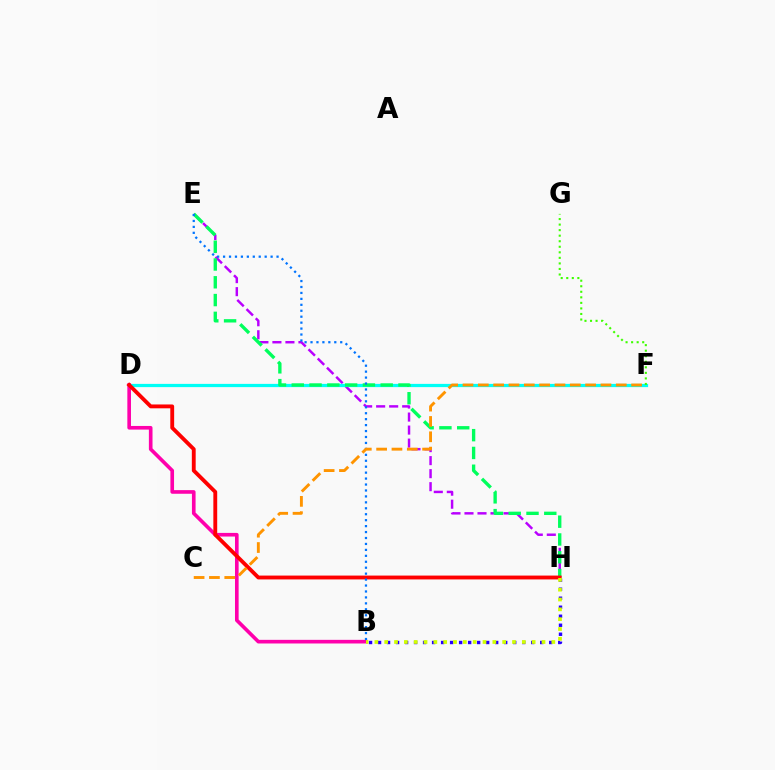{('B', 'H'): [{'color': '#2500ff', 'line_style': 'dotted', 'thickness': 2.45}, {'color': '#d1ff00', 'line_style': 'dotted', 'thickness': 2.67}], ('E', 'H'): [{'color': '#b900ff', 'line_style': 'dashed', 'thickness': 1.77}, {'color': '#00ff5c', 'line_style': 'dashed', 'thickness': 2.42}], ('D', 'F'): [{'color': '#00fff6', 'line_style': 'solid', 'thickness': 2.33}], ('B', 'D'): [{'color': '#ff00ac', 'line_style': 'solid', 'thickness': 2.62}], ('F', 'G'): [{'color': '#3dff00', 'line_style': 'dotted', 'thickness': 1.51}], ('D', 'H'): [{'color': '#ff0000', 'line_style': 'solid', 'thickness': 2.77}], ('B', 'E'): [{'color': '#0074ff', 'line_style': 'dotted', 'thickness': 1.61}], ('C', 'F'): [{'color': '#ff9400', 'line_style': 'dashed', 'thickness': 2.08}]}